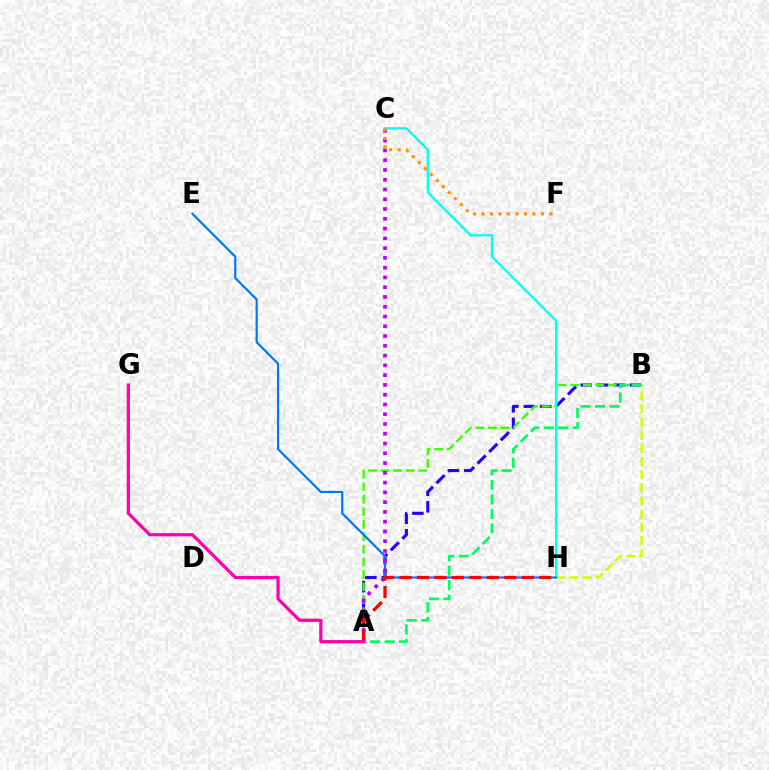{('A', 'B'): [{'color': '#2500ff', 'line_style': 'dashed', 'thickness': 2.23}, {'color': '#3dff00', 'line_style': 'dashed', 'thickness': 1.7}, {'color': '#00ff5c', 'line_style': 'dashed', 'thickness': 1.97}], ('C', 'H'): [{'color': '#00fff6', 'line_style': 'solid', 'thickness': 1.63}], ('B', 'H'): [{'color': '#d1ff00', 'line_style': 'dashed', 'thickness': 1.79}], ('E', 'H'): [{'color': '#0074ff', 'line_style': 'solid', 'thickness': 1.56}], ('A', 'C'): [{'color': '#b900ff', 'line_style': 'dotted', 'thickness': 2.65}], ('A', 'H'): [{'color': '#ff0000', 'line_style': 'dashed', 'thickness': 2.37}], ('A', 'G'): [{'color': '#ff00ac', 'line_style': 'solid', 'thickness': 2.31}], ('C', 'F'): [{'color': '#ff9400', 'line_style': 'dotted', 'thickness': 2.31}]}